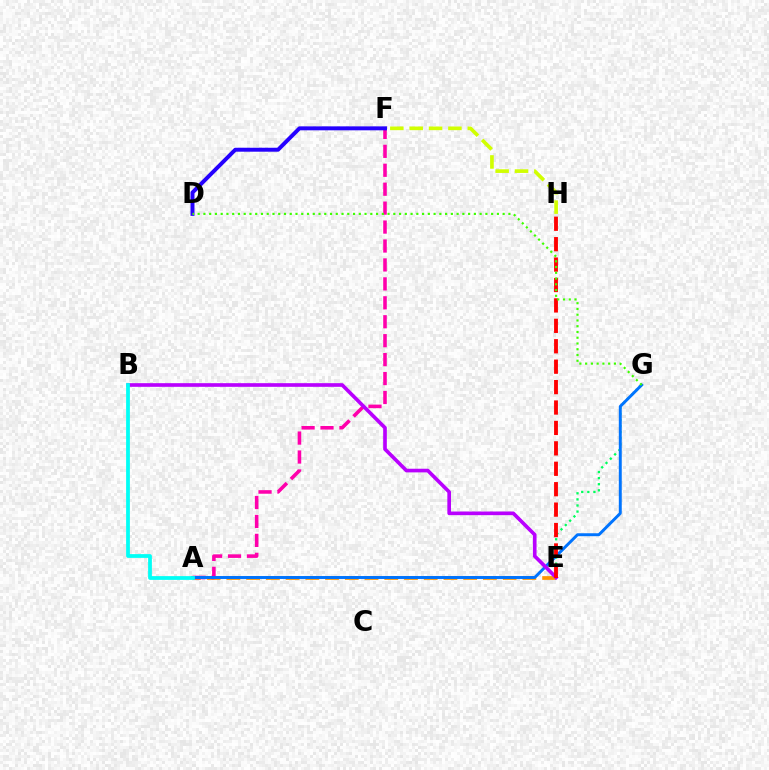{('A', 'E'): [{'color': '#ff9400', 'line_style': 'dashed', 'thickness': 2.68}], ('A', 'F'): [{'color': '#ff00ac', 'line_style': 'dashed', 'thickness': 2.57}], ('E', 'G'): [{'color': '#00ff5c', 'line_style': 'dotted', 'thickness': 1.66}], ('D', 'F'): [{'color': '#2500ff', 'line_style': 'solid', 'thickness': 2.85}], ('A', 'G'): [{'color': '#0074ff', 'line_style': 'solid', 'thickness': 2.12}], ('B', 'E'): [{'color': '#b900ff', 'line_style': 'solid', 'thickness': 2.62}], ('F', 'H'): [{'color': '#d1ff00', 'line_style': 'dashed', 'thickness': 2.63}], ('E', 'H'): [{'color': '#ff0000', 'line_style': 'dashed', 'thickness': 2.77}], ('A', 'B'): [{'color': '#00fff6', 'line_style': 'solid', 'thickness': 2.71}], ('D', 'G'): [{'color': '#3dff00', 'line_style': 'dotted', 'thickness': 1.56}]}